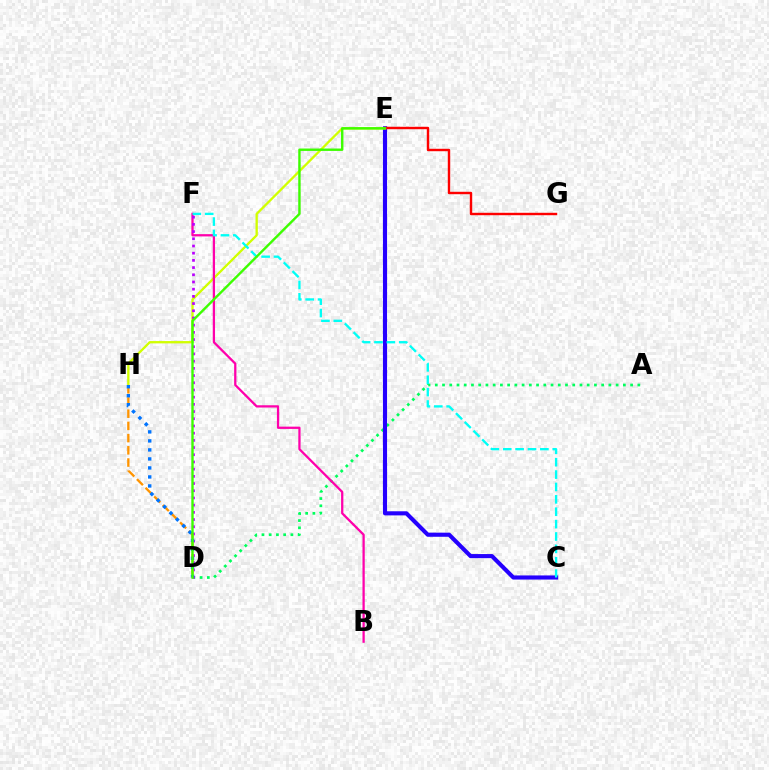{('A', 'D'): [{'color': '#00ff5c', 'line_style': 'dotted', 'thickness': 1.97}], ('C', 'E'): [{'color': '#2500ff', 'line_style': 'solid', 'thickness': 2.96}], ('E', 'H'): [{'color': '#d1ff00', 'line_style': 'solid', 'thickness': 1.67}], ('B', 'F'): [{'color': '#ff00ac', 'line_style': 'solid', 'thickness': 1.63}], ('D', 'F'): [{'color': '#b900ff', 'line_style': 'dotted', 'thickness': 1.96}], ('E', 'G'): [{'color': '#ff0000', 'line_style': 'solid', 'thickness': 1.74}], ('D', 'H'): [{'color': '#ff9400', 'line_style': 'dashed', 'thickness': 1.66}, {'color': '#0074ff', 'line_style': 'dotted', 'thickness': 2.45}], ('C', 'F'): [{'color': '#00fff6', 'line_style': 'dashed', 'thickness': 1.68}], ('D', 'E'): [{'color': '#3dff00', 'line_style': 'solid', 'thickness': 1.73}]}